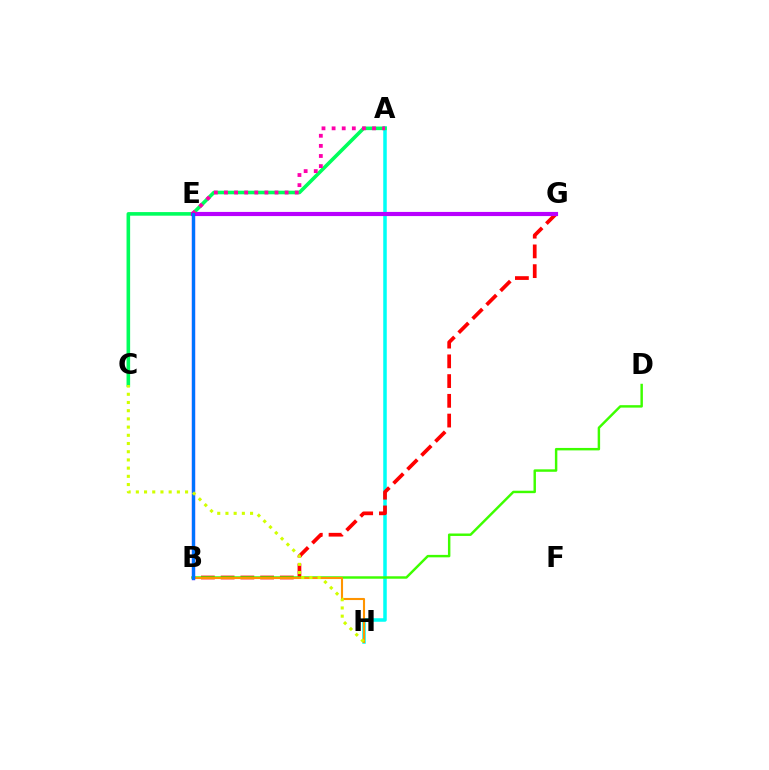{('A', 'H'): [{'color': '#00fff6', 'line_style': 'solid', 'thickness': 2.53}], ('B', 'G'): [{'color': '#ff0000', 'line_style': 'dashed', 'thickness': 2.68}], ('B', 'D'): [{'color': '#3dff00', 'line_style': 'solid', 'thickness': 1.76}], ('B', 'H'): [{'color': '#ff9400', 'line_style': 'solid', 'thickness': 1.52}], ('A', 'C'): [{'color': '#00ff5c', 'line_style': 'solid', 'thickness': 2.59}], ('E', 'G'): [{'color': '#b900ff', 'line_style': 'solid', 'thickness': 2.98}], ('A', 'E'): [{'color': '#ff00ac', 'line_style': 'dotted', 'thickness': 2.75}], ('B', 'E'): [{'color': '#2500ff', 'line_style': 'solid', 'thickness': 2.42}, {'color': '#0074ff', 'line_style': 'solid', 'thickness': 2.16}], ('C', 'H'): [{'color': '#d1ff00', 'line_style': 'dotted', 'thickness': 2.23}]}